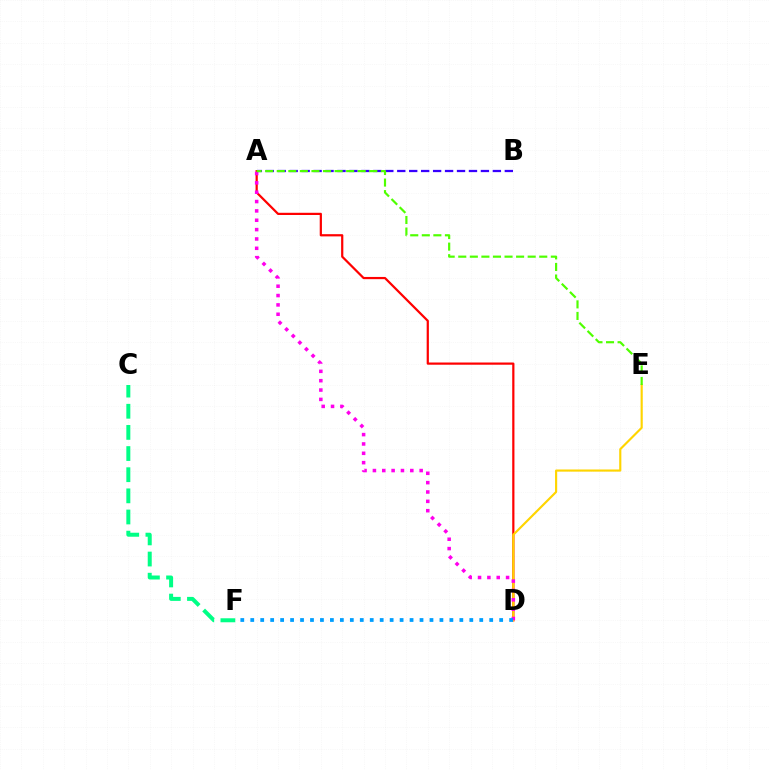{('A', 'D'): [{'color': '#ff0000', 'line_style': 'solid', 'thickness': 1.6}, {'color': '#ff00ed', 'line_style': 'dotted', 'thickness': 2.54}], ('D', 'E'): [{'color': '#ffd500', 'line_style': 'solid', 'thickness': 1.55}], ('C', 'F'): [{'color': '#00ff86', 'line_style': 'dashed', 'thickness': 2.87}], ('A', 'B'): [{'color': '#3700ff', 'line_style': 'dashed', 'thickness': 1.62}], ('A', 'E'): [{'color': '#4fff00', 'line_style': 'dashed', 'thickness': 1.57}], ('D', 'F'): [{'color': '#009eff', 'line_style': 'dotted', 'thickness': 2.71}]}